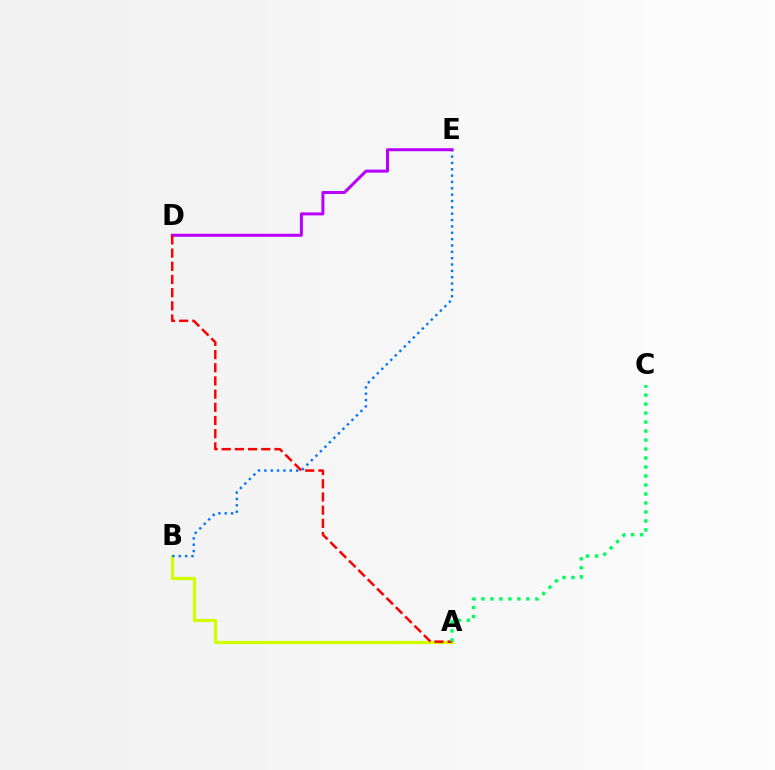{('A', 'B'): [{'color': '#d1ff00', 'line_style': 'solid', 'thickness': 2.31}], ('B', 'E'): [{'color': '#0074ff', 'line_style': 'dotted', 'thickness': 1.73}], ('D', 'E'): [{'color': '#b900ff', 'line_style': 'solid', 'thickness': 2.17}], ('A', 'D'): [{'color': '#ff0000', 'line_style': 'dashed', 'thickness': 1.79}], ('A', 'C'): [{'color': '#00ff5c', 'line_style': 'dotted', 'thickness': 2.44}]}